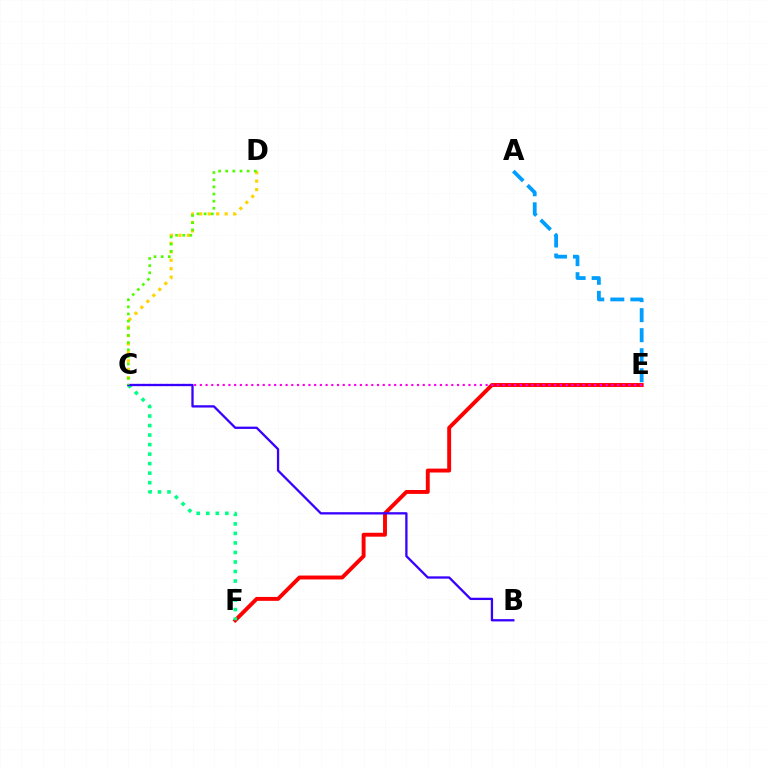{('E', 'F'): [{'color': '#ff0000', 'line_style': 'solid', 'thickness': 2.81}], ('A', 'E'): [{'color': '#009eff', 'line_style': 'dashed', 'thickness': 2.72}], ('C', 'E'): [{'color': '#ff00ed', 'line_style': 'dotted', 'thickness': 1.55}], ('C', 'D'): [{'color': '#ffd500', 'line_style': 'dotted', 'thickness': 2.3}, {'color': '#4fff00', 'line_style': 'dotted', 'thickness': 1.94}], ('C', 'F'): [{'color': '#00ff86', 'line_style': 'dotted', 'thickness': 2.59}], ('B', 'C'): [{'color': '#3700ff', 'line_style': 'solid', 'thickness': 1.65}]}